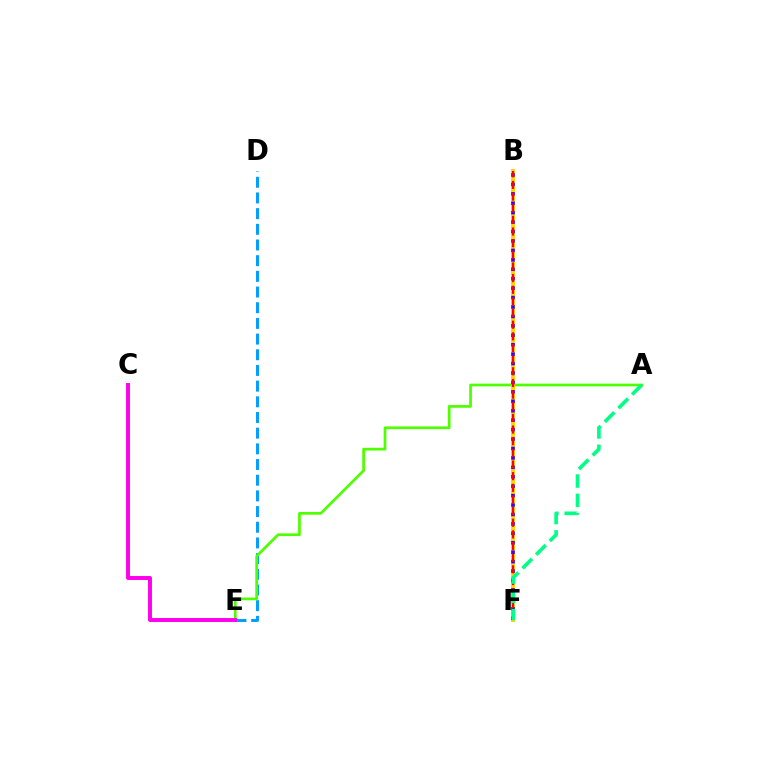{('D', 'E'): [{'color': '#009eff', 'line_style': 'dashed', 'thickness': 2.13}], ('A', 'E'): [{'color': '#4fff00', 'line_style': 'solid', 'thickness': 1.96}], ('B', 'F'): [{'color': '#ffd500', 'line_style': 'solid', 'thickness': 2.81}, {'color': '#3700ff', 'line_style': 'dotted', 'thickness': 2.56}, {'color': '#ff0000', 'line_style': 'dashed', 'thickness': 1.58}], ('C', 'E'): [{'color': '#ff00ed', 'line_style': 'solid', 'thickness': 2.83}], ('A', 'F'): [{'color': '#00ff86', 'line_style': 'dashed', 'thickness': 2.62}]}